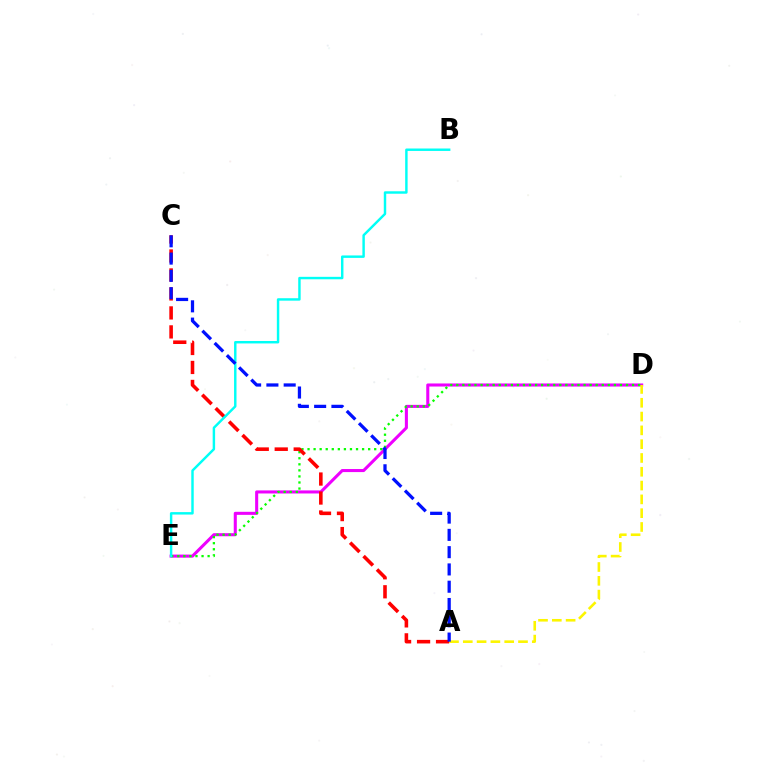{('D', 'E'): [{'color': '#ee00ff', 'line_style': 'solid', 'thickness': 2.2}, {'color': '#08ff00', 'line_style': 'dotted', 'thickness': 1.65}], ('A', 'D'): [{'color': '#fcf500', 'line_style': 'dashed', 'thickness': 1.87}], ('A', 'C'): [{'color': '#ff0000', 'line_style': 'dashed', 'thickness': 2.58}, {'color': '#0010ff', 'line_style': 'dashed', 'thickness': 2.35}], ('B', 'E'): [{'color': '#00fff6', 'line_style': 'solid', 'thickness': 1.76}]}